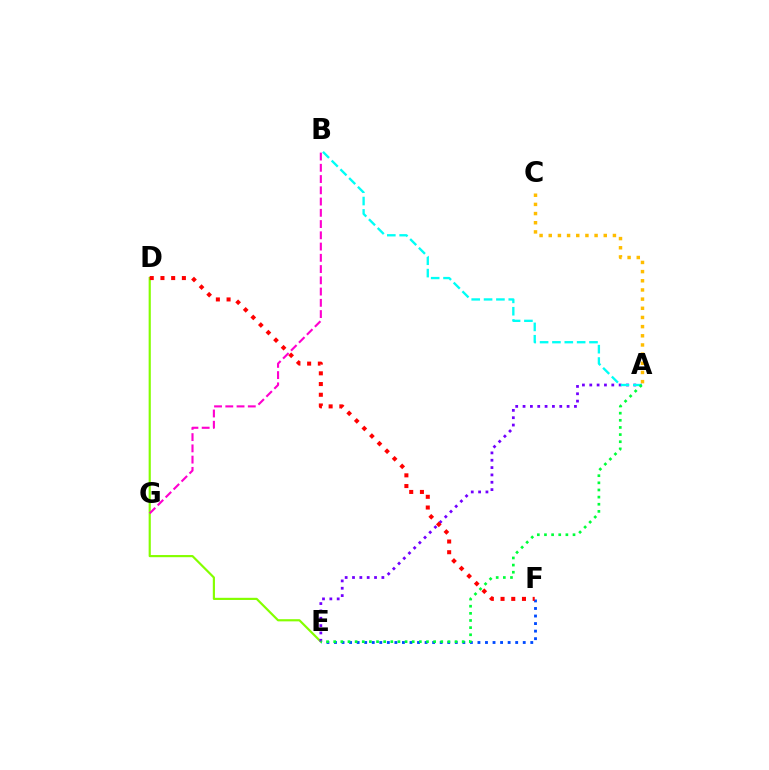{('E', 'F'): [{'color': '#004bff', 'line_style': 'dotted', 'thickness': 2.05}], ('D', 'E'): [{'color': '#84ff00', 'line_style': 'solid', 'thickness': 1.56}], ('A', 'E'): [{'color': '#7200ff', 'line_style': 'dotted', 'thickness': 1.99}, {'color': '#00ff39', 'line_style': 'dotted', 'thickness': 1.94}], ('B', 'G'): [{'color': '#ff00cf', 'line_style': 'dashed', 'thickness': 1.53}], ('A', 'C'): [{'color': '#ffbd00', 'line_style': 'dotted', 'thickness': 2.49}], ('A', 'B'): [{'color': '#00fff6', 'line_style': 'dashed', 'thickness': 1.68}], ('D', 'F'): [{'color': '#ff0000', 'line_style': 'dotted', 'thickness': 2.91}]}